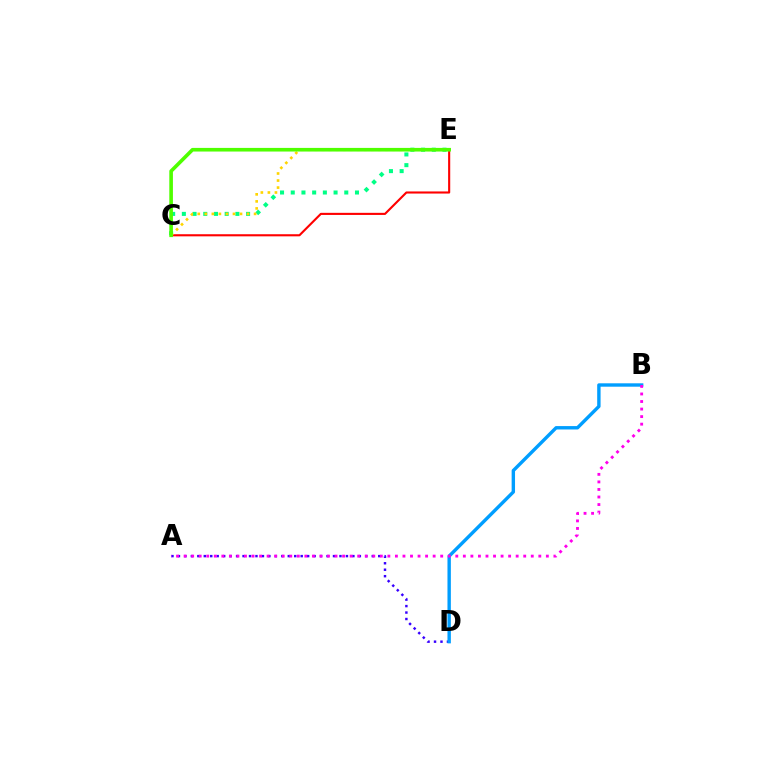{('A', 'D'): [{'color': '#3700ff', 'line_style': 'dotted', 'thickness': 1.76}], ('C', 'E'): [{'color': '#ff0000', 'line_style': 'solid', 'thickness': 1.52}, {'color': '#00ff86', 'line_style': 'dotted', 'thickness': 2.91}, {'color': '#ffd500', 'line_style': 'dotted', 'thickness': 1.91}, {'color': '#4fff00', 'line_style': 'solid', 'thickness': 2.61}], ('B', 'D'): [{'color': '#009eff', 'line_style': 'solid', 'thickness': 2.44}], ('A', 'B'): [{'color': '#ff00ed', 'line_style': 'dotted', 'thickness': 2.05}]}